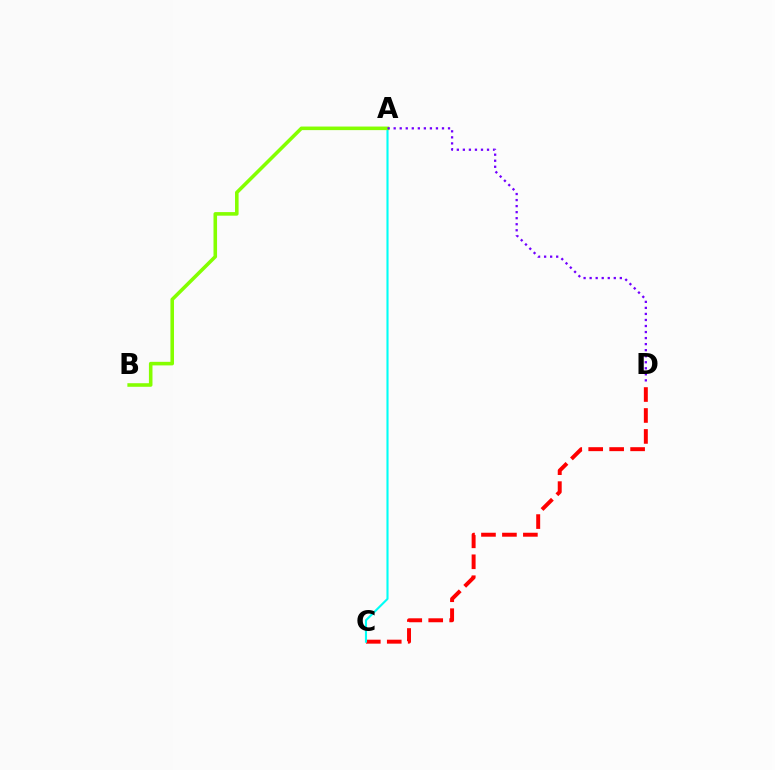{('C', 'D'): [{'color': '#ff0000', 'line_style': 'dashed', 'thickness': 2.85}], ('A', 'C'): [{'color': '#00fff6', 'line_style': 'solid', 'thickness': 1.52}], ('A', 'B'): [{'color': '#84ff00', 'line_style': 'solid', 'thickness': 2.57}], ('A', 'D'): [{'color': '#7200ff', 'line_style': 'dotted', 'thickness': 1.64}]}